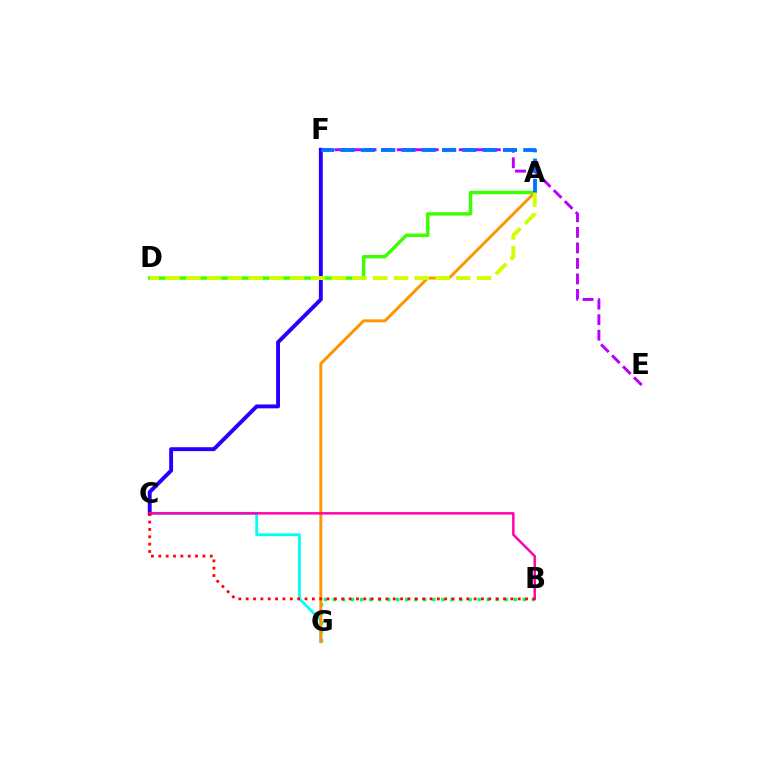{('E', 'F'): [{'color': '#b900ff', 'line_style': 'dashed', 'thickness': 2.11}], ('B', 'G'): [{'color': '#00ff5c', 'line_style': 'dotted', 'thickness': 2.46}], ('A', 'D'): [{'color': '#3dff00', 'line_style': 'solid', 'thickness': 2.48}, {'color': '#d1ff00', 'line_style': 'dashed', 'thickness': 2.82}], ('C', 'G'): [{'color': '#00fff6', 'line_style': 'solid', 'thickness': 2.03}], ('C', 'F'): [{'color': '#2500ff', 'line_style': 'solid', 'thickness': 2.81}], ('A', 'G'): [{'color': '#ff9400', 'line_style': 'solid', 'thickness': 2.12}], ('B', 'C'): [{'color': '#ff00ac', 'line_style': 'solid', 'thickness': 1.77}, {'color': '#ff0000', 'line_style': 'dotted', 'thickness': 2.0}], ('A', 'F'): [{'color': '#0074ff', 'line_style': 'dashed', 'thickness': 2.76}]}